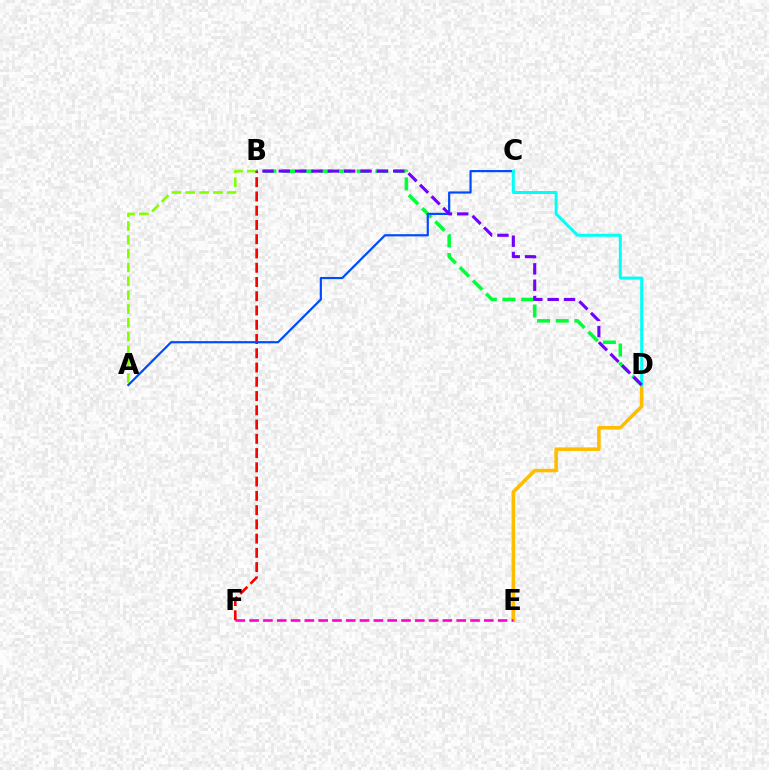{('D', 'E'): [{'color': '#ffbd00', 'line_style': 'solid', 'thickness': 2.54}], ('A', 'B'): [{'color': '#84ff00', 'line_style': 'dashed', 'thickness': 1.88}], ('B', 'D'): [{'color': '#00ff39', 'line_style': 'dashed', 'thickness': 2.54}, {'color': '#7200ff', 'line_style': 'dashed', 'thickness': 2.22}], ('E', 'F'): [{'color': '#ff00cf', 'line_style': 'dashed', 'thickness': 1.88}], ('B', 'F'): [{'color': '#ff0000', 'line_style': 'dashed', 'thickness': 1.94}], ('A', 'C'): [{'color': '#004bff', 'line_style': 'solid', 'thickness': 1.58}], ('C', 'D'): [{'color': '#00fff6', 'line_style': 'solid', 'thickness': 2.13}]}